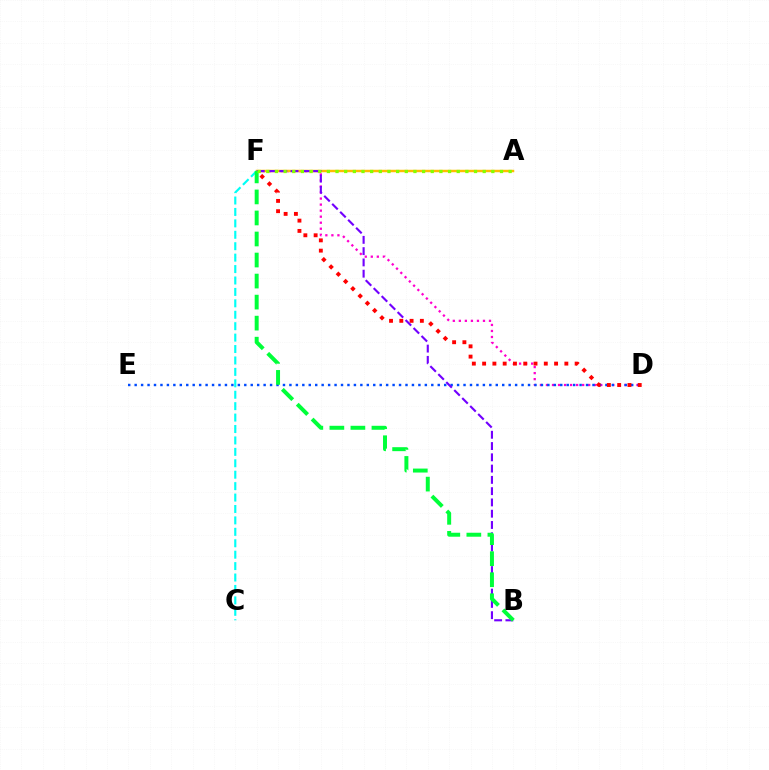{('D', 'F'): [{'color': '#ff00cf', 'line_style': 'dotted', 'thickness': 1.64}, {'color': '#ff0000', 'line_style': 'dotted', 'thickness': 2.79}], ('D', 'E'): [{'color': '#004bff', 'line_style': 'dotted', 'thickness': 1.75}], ('A', 'F'): [{'color': '#ffbd00', 'line_style': 'solid', 'thickness': 1.78}, {'color': '#84ff00', 'line_style': 'dotted', 'thickness': 2.35}], ('B', 'F'): [{'color': '#7200ff', 'line_style': 'dashed', 'thickness': 1.53}, {'color': '#00ff39', 'line_style': 'dashed', 'thickness': 2.86}], ('C', 'F'): [{'color': '#00fff6', 'line_style': 'dashed', 'thickness': 1.55}]}